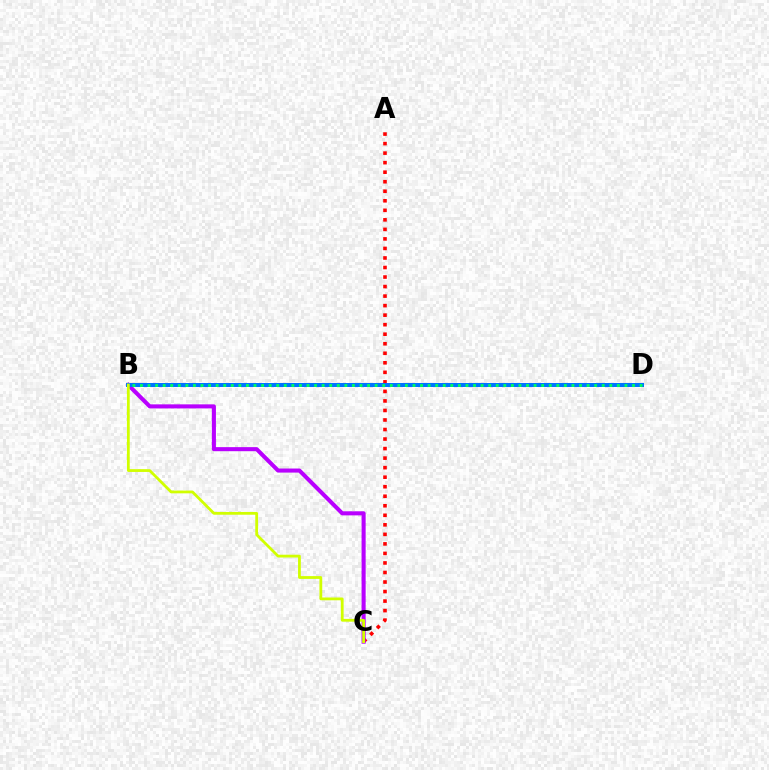{('A', 'C'): [{'color': '#ff0000', 'line_style': 'dotted', 'thickness': 2.59}], ('B', 'C'): [{'color': '#b900ff', 'line_style': 'solid', 'thickness': 2.93}, {'color': '#d1ff00', 'line_style': 'solid', 'thickness': 2.01}], ('B', 'D'): [{'color': '#0074ff', 'line_style': 'solid', 'thickness': 2.88}, {'color': '#00ff5c', 'line_style': 'dotted', 'thickness': 2.06}]}